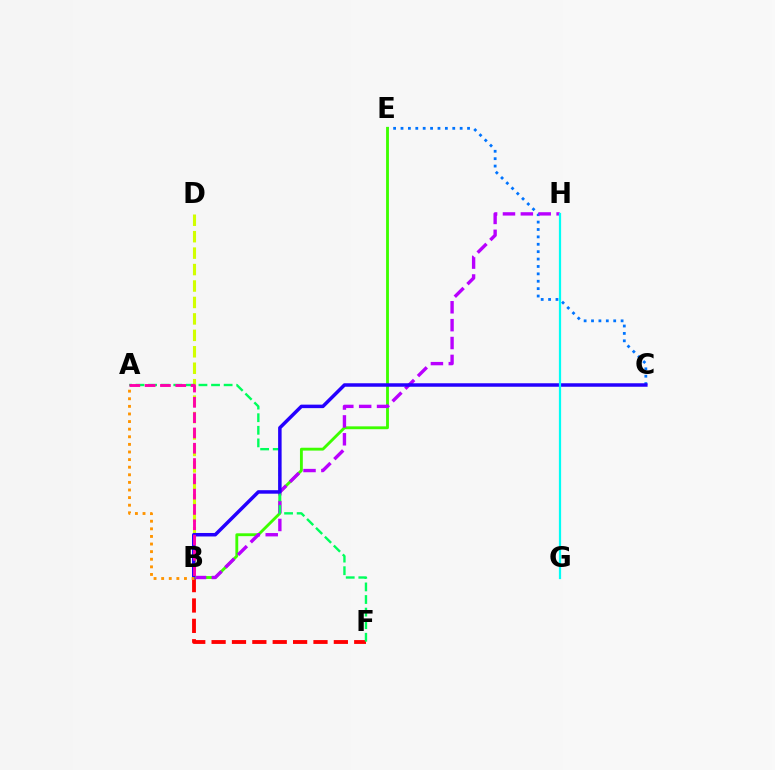{('C', 'E'): [{'color': '#0074ff', 'line_style': 'dotted', 'thickness': 2.01}], ('B', 'E'): [{'color': '#3dff00', 'line_style': 'solid', 'thickness': 2.05}], ('B', 'F'): [{'color': '#ff0000', 'line_style': 'dashed', 'thickness': 2.77}], ('B', 'H'): [{'color': '#b900ff', 'line_style': 'dashed', 'thickness': 2.43}], ('B', 'D'): [{'color': '#d1ff00', 'line_style': 'dashed', 'thickness': 2.23}], ('A', 'F'): [{'color': '#00ff5c', 'line_style': 'dashed', 'thickness': 1.71}], ('B', 'C'): [{'color': '#2500ff', 'line_style': 'solid', 'thickness': 2.52}], ('A', 'B'): [{'color': '#ff00ac', 'line_style': 'dashed', 'thickness': 2.08}, {'color': '#ff9400', 'line_style': 'dotted', 'thickness': 2.07}], ('G', 'H'): [{'color': '#00fff6', 'line_style': 'solid', 'thickness': 1.59}]}